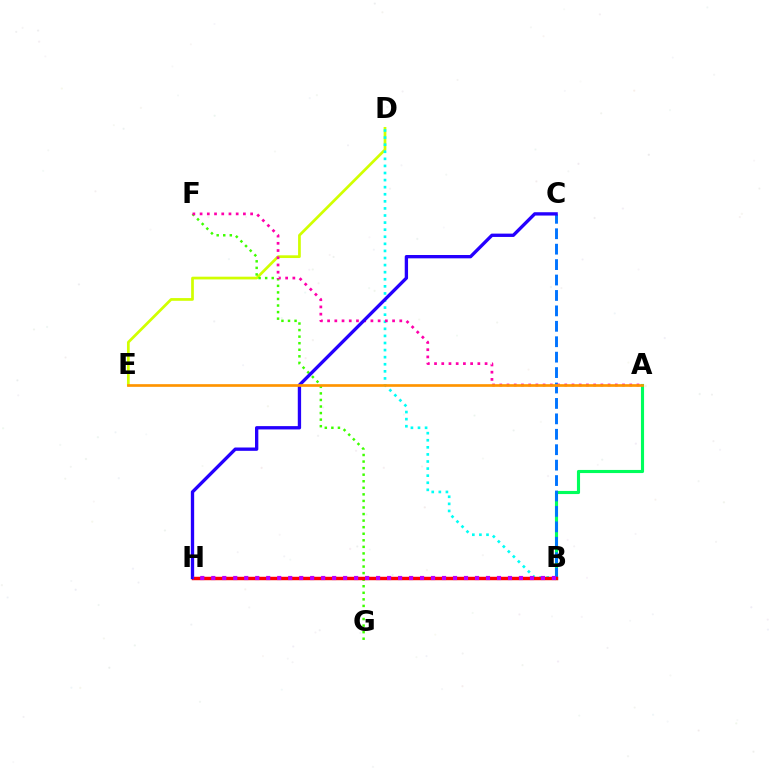{('D', 'E'): [{'color': '#d1ff00', 'line_style': 'solid', 'thickness': 1.96}], ('F', 'G'): [{'color': '#3dff00', 'line_style': 'dotted', 'thickness': 1.78}], ('B', 'D'): [{'color': '#00fff6', 'line_style': 'dotted', 'thickness': 1.92}], ('A', 'B'): [{'color': '#00ff5c', 'line_style': 'solid', 'thickness': 2.24}], ('B', 'C'): [{'color': '#0074ff', 'line_style': 'dashed', 'thickness': 2.1}], ('A', 'F'): [{'color': '#ff00ac', 'line_style': 'dotted', 'thickness': 1.96}], ('B', 'H'): [{'color': '#ff0000', 'line_style': 'solid', 'thickness': 2.47}, {'color': '#b900ff', 'line_style': 'dotted', 'thickness': 2.99}], ('C', 'H'): [{'color': '#2500ff', 'line_style': 'solid', 'thickness': 2.4}], ('A', 'E'): [{'color': '#ff9400', 'line_style': 'solid', 'thickness': 1.93}]}